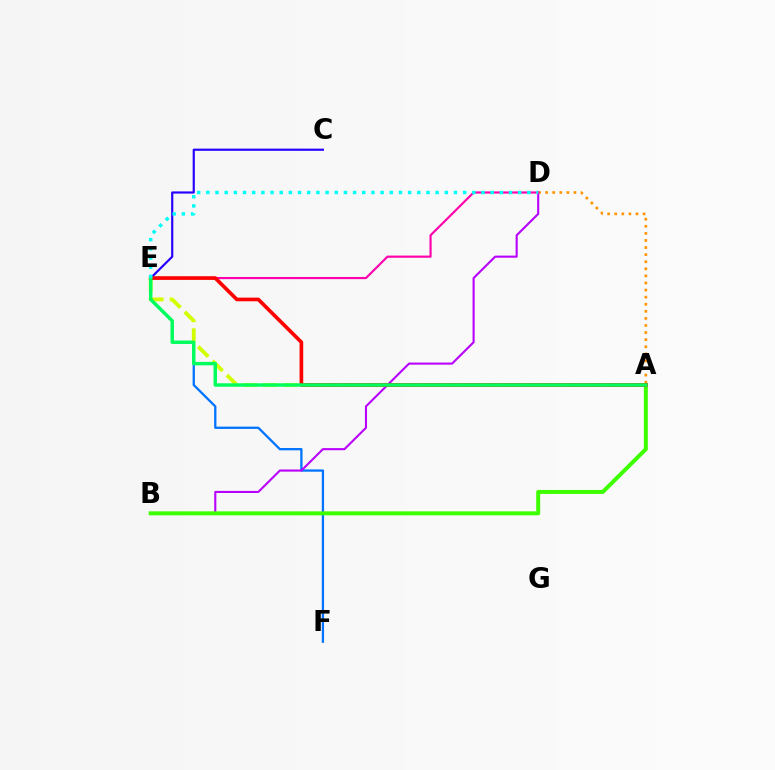{('E', 'F'): [{'color': '#0074ff', 'line_style': 'solid', 'thickness': 1.65}], ('C', 'E'): [{'color': '#2500ff', 'line_style': 'solid', 'thickness': 1.56}], ('A', 'E'): [{'color': '#d1ff00', 'line_style': 'dashed', 'thickness': 2.74}, {'color': '#ff0000', 'line_style': 'solid', 'thickness': 2.64}, {'color': '#00ff5c', 'line_style': 'solid', 'thickness': 2.48}], ('A', 'D'): [{'color': '#ff9400', 'line_style': 'dotted', 'thickness': 1.92}], ('B', 'D'): [{'color': '#b900ff', 'line_style': 'solid', 'thickness': 1.51}], ('A', 'B'): [{'color': '#3dff00', 'line_style': 'solid', 'thickness': 2.87}], ('D', 'E'): [{'color': '#ff00ac', 'line_style': 'solid', 'thickness': 1.56}, {'color': '#00fff6', 'line_style': 'dotted', 'thickness': 2.49}]}